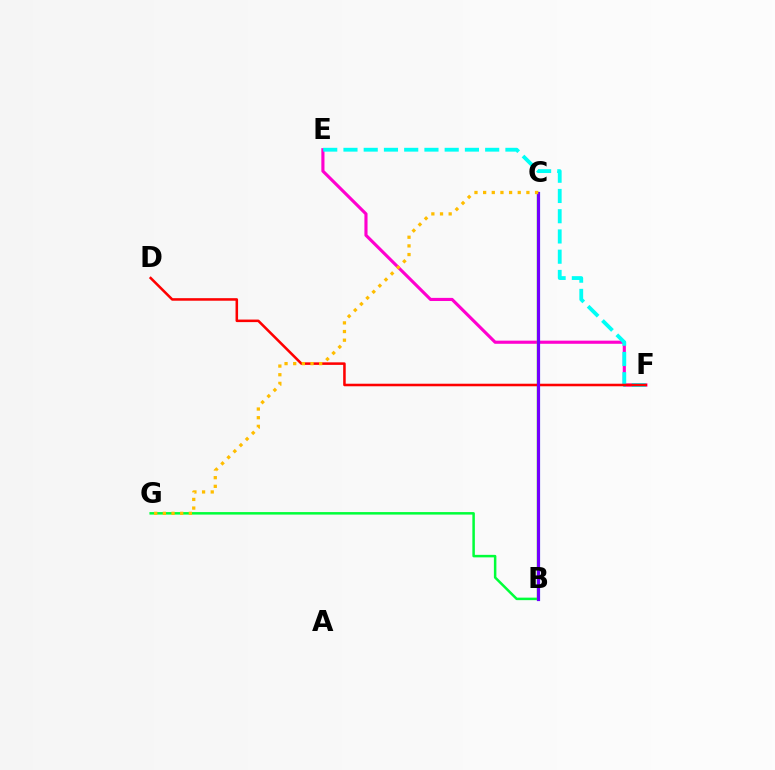{('E', 'F'): [{'color': '#ff00cf', 'line_style': 'solid', 'thickness': 2.25}, {'color': '#00fff6', 'line_style': 'dashed', 'thickness': 2.75}], ('B', 'G'): [{'color': '#00ff39', 'line_style': 'solid', 'thickness': 1.8}], ('B', 'C'): [{'color': '#004bff', 'line_style': 'solid', 'thickness': 2.25}, {'color': '#84ff00', 'line_style': 'solid', 'thickness': 1.76}, {'color': '#7200ff', 'line_style': 'solid', 'thickness': 2.22}], ('D', 'F'): [{'color': '#ff0000', 'line_style': 'solid', 'thickness': 1.83}], ('C', 'G'): [{'color': '#ffbd00', 'line_style': 'dotted', 'thickness': 2.35}]}